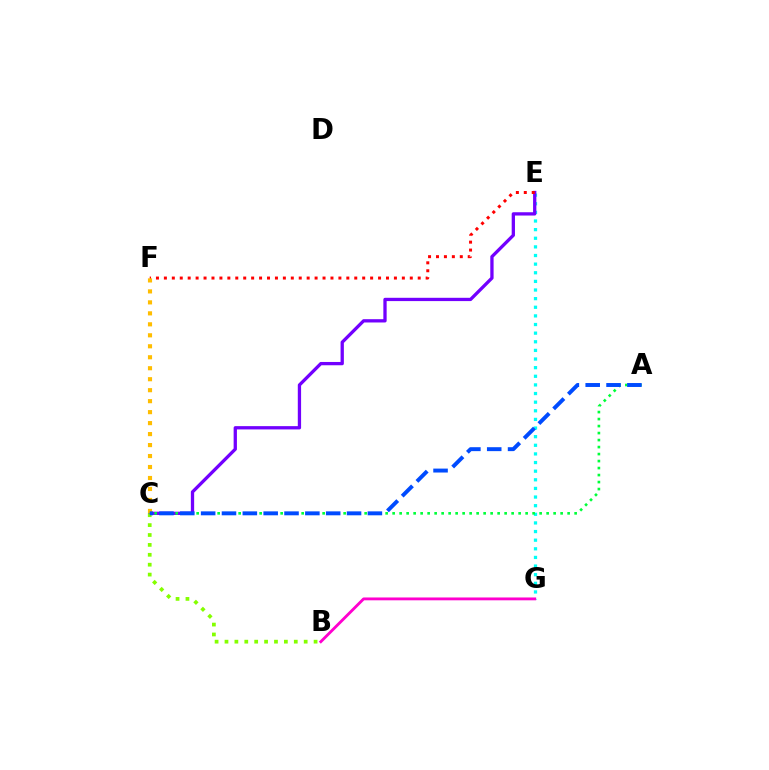{('E', 'G'): [{'color': '#00fff6', 'line_style': 'dotted', 'thickness': 2.34}], ('C', 'E'): [{'color': '#7200ff', 'line_style': 'solid', 'thickness': 2.37}], ('E', 'F'): [{'color': '#ff0000', 'line_style': 'dotted', 'thickness': 2.16}], ('A', 'C'): [{'color': '#00ff39', 'line_style': 'dotted', 'thickness': 1.9}, {'color': '#004bff', 'line_style': 'dashed', 'thickness': 2.83}], ('B', 'C'): [{'color': '#84ff00', 'line_style': 'dotted', 'thickness': 2.69}], ('C', 'F'): [{'color': '#ffbd00', 'line_style': 'dotted', 'thickness': 2.98}], ('B', 'G'): [{'color': '#ff00cf', 'line_style': 'solid', 'thickness': 2.05}]}